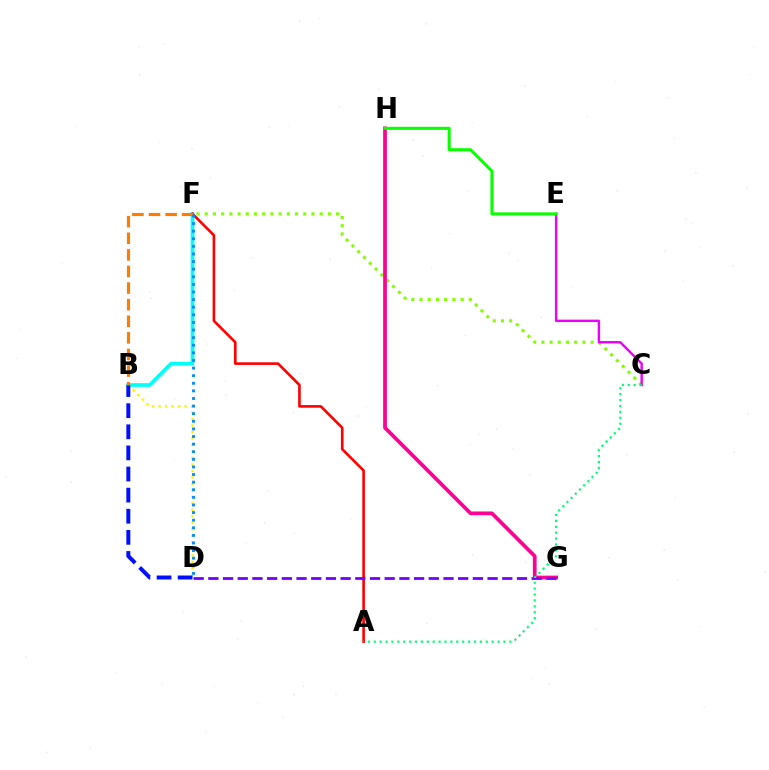{('B', 'F'): [{'color': '#00fff6', 'line_style': 'solid', 'thickness': 2.64}, {'color': '#ff7c00', 'line_style': 'dashed', 'thickness': 2.25}], ('C', 'F'): [{'color': '#84ff00', 'line_style': 'dotted', 'thickness': 2.23}], ('A', 'F'): [{'color': '#ff0000', 'line_style': 'solid', 'thickness': 1.89}], ('C', 'E'): [{'color': '#ee00ff', 'line_style': 'solid', 'thickness': 1.74}], ('G', 'H'): [{'color': '#ff0094', 'line_style': 'solid', 'thickness': 2.68}], ('D', 'G'): [{'color': '#7200ff', 'line_style': 'dashed', 'thickness': 2.0}], ('A', 'C'): [{'color': '#00ff74', 'line_style': 'dotted', 'thickness': 1.6}], ('B', 'D'): [{'color': '#fcf500', 'line_style': 'dotted', 'thickness': 1.76}, {'color': '#0010ff', 'line_style': 'dashed', 'thickness': 2.87}], ('D', 'F'): [{'color': '#008cff', 'line_style': 'dotted', 'thickness': 2.07}], ('E', 'H'): [{'color': '#08ff00', 'line_style': 'solid', 'thickness': 2.2}]}